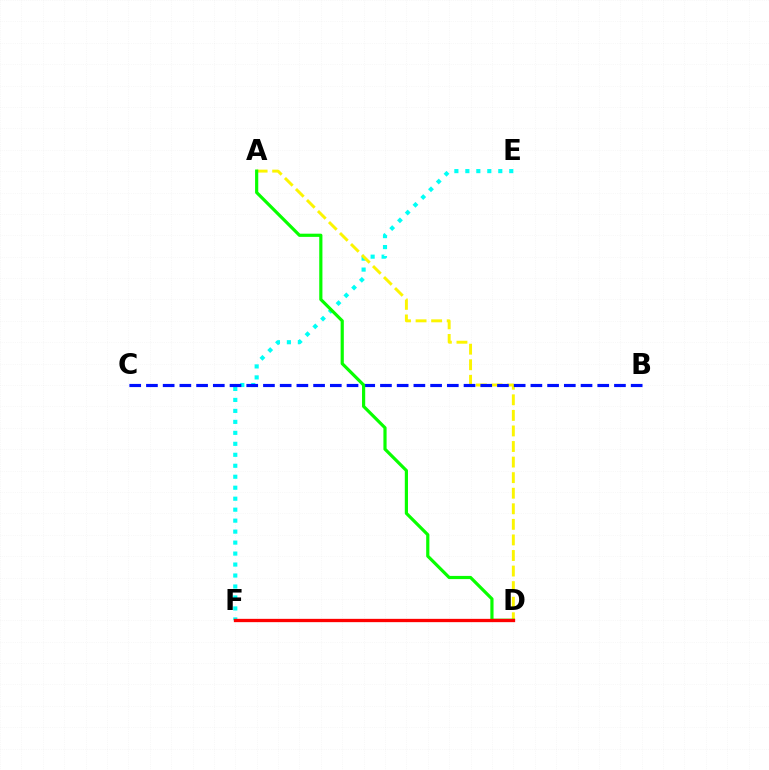{('E', 'F'): [{'color': '#00fff6', 'line_style': 'dotted', 'thickness': 2.98}], ('A', 'D'): [{'color': '#fcf500', 'line_style': 'dashed', 'thickness': 2.11}, {'color': '#08ff00', 'line_style': 'solid', 'thickness': 2.29}], ('D', 'F'): [{'color': '#ee00ff', 'line_style': 'dotted', 'thickness': 1.83}, {'color': '#ff0000', 'line_style': 'solid', 'thickness': 2.38}], ('B', 'C'): [{'color': '#0010ff', 'line_style': 'dashed', 'thickness': 2.27}]}